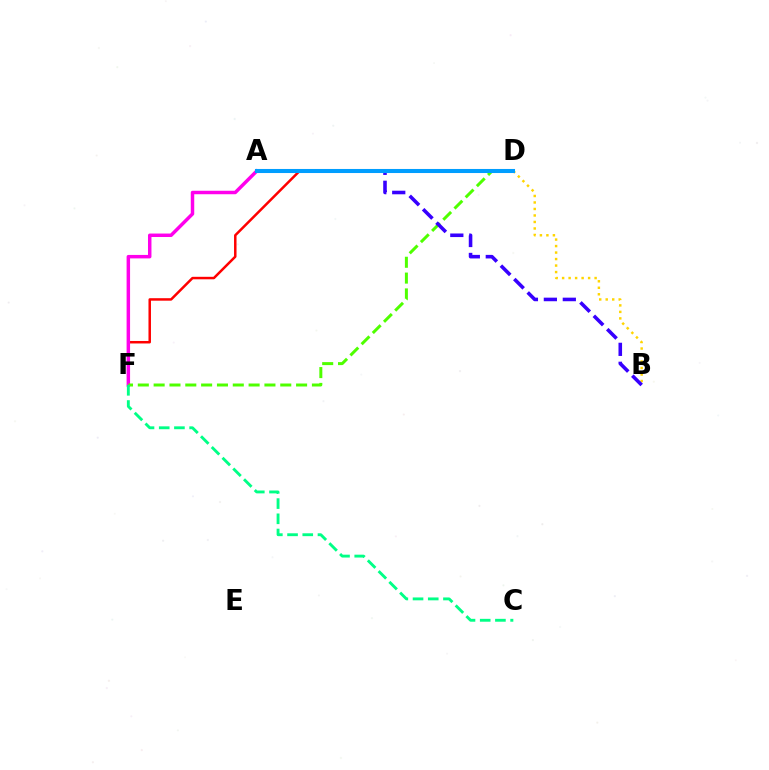{('D', 'F'): [{'color': '#ff0000', 'line_style': 'solid', 'thickness': 1.79}, {'color': '#4fff00', 'line_style': 'dashed', 'thickness': 2.15}], ('B', 'D'): [{'color': '#ffd500', 'line_style': 'dotted', 'thickness': 1.77}], ('A', 'F'): [{'color': '#ff00ed', 'line_style': 'solid', 'thickness': 2.5}], ('C', 'F'): [{'color': '#00ff86', 'line_style': 'dashed', 'thickness': 2.07}], ('A', 'B'): [{'color': '#3700ff', 'line_style': 'dashed', 'thickness': 2.57}], ('A', 'D'): [{'color': '#009eff', 'line_style': 'solid', 'thickness': 2.92}]}